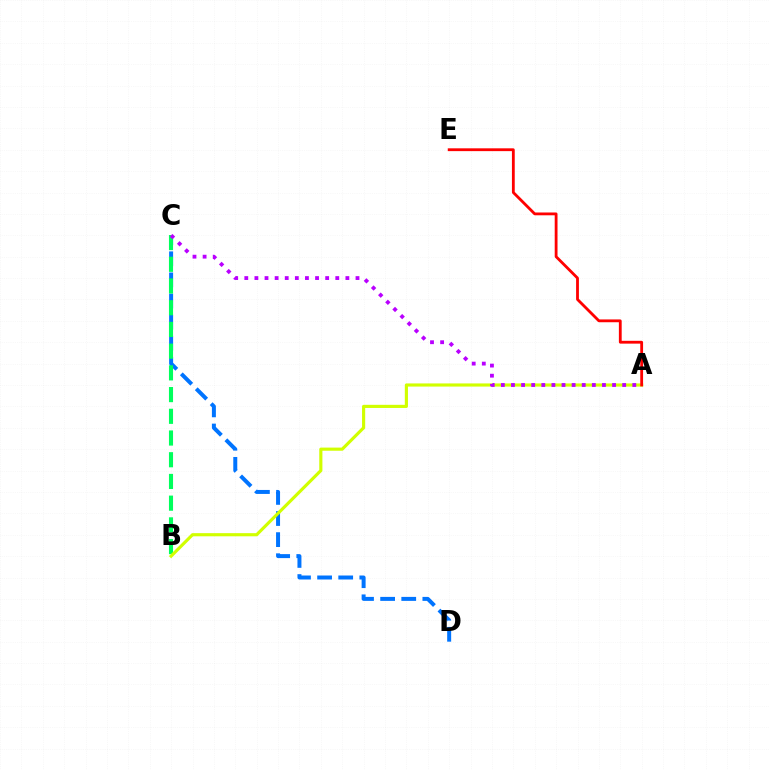{('C', 'D'): [{'color': '#0074ff', 'line_style': 'dashed', 'thickness': 2.87}], ('B', 'C'): [{'color': '#00ff5c', 'line_style': 'dashed', 'thickness': 2.95}], ('A', 'B'): [{'color': '#d1ff00', 'line_style': 'solid', 'thickness': 2.27}], ('A', 'E'): [{'color': '#ff0000', 'line_style': 'solid', 'thickness': 2.02}], ('A', 'C'): [{'color': '#b900ff', 'line_style': 'dotted', 'thickness': 2.75}]}